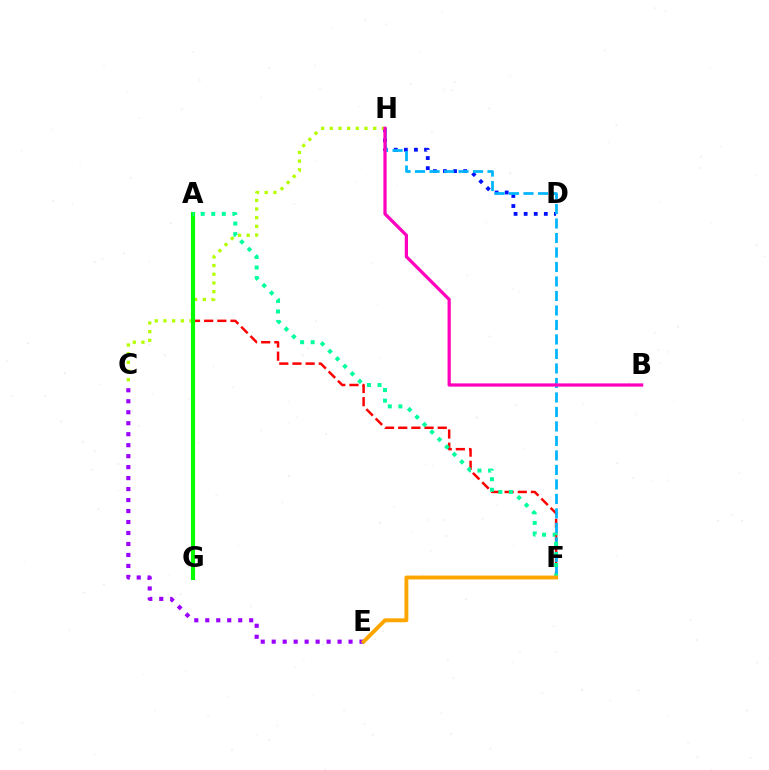{('C', 'E'): [{'color': '#9b00ff', 'line_style': 'dotted', 'thickness': 2.98}], ('A', 'F'): [{'color': '#ff0000', 'line_style': 'dashed', 'thickness': 1.79}, {'color': '#00ff9d', 'line_style': 'dotted', 'thickness': 2.87}], ('D', 'H'): [{'color': '#0010ff', 'line_style': 'dotted', 'thickness': 2.74}], ('C', 'H'): [{'color': '#b3ff00', 'line_style': 'dotted', 'thickness': 2.36}], ('A', 'G'): [{'color': '#08ff00', 'line_style': 'solid', 'thickness': 2.98}], ('F', 'H'): [{'color': '#00b5ff', 'line_style': 'dashed', 'thickness': 1.97}], ('E', 'F'): [{'color': '#ffa500', 'line_style': 'solid', 'thickness': 2.8}], ('B', 'H'): [{'color': '#ff00bd', 'line_style': 'solid', 'thickness': 2.32}]}